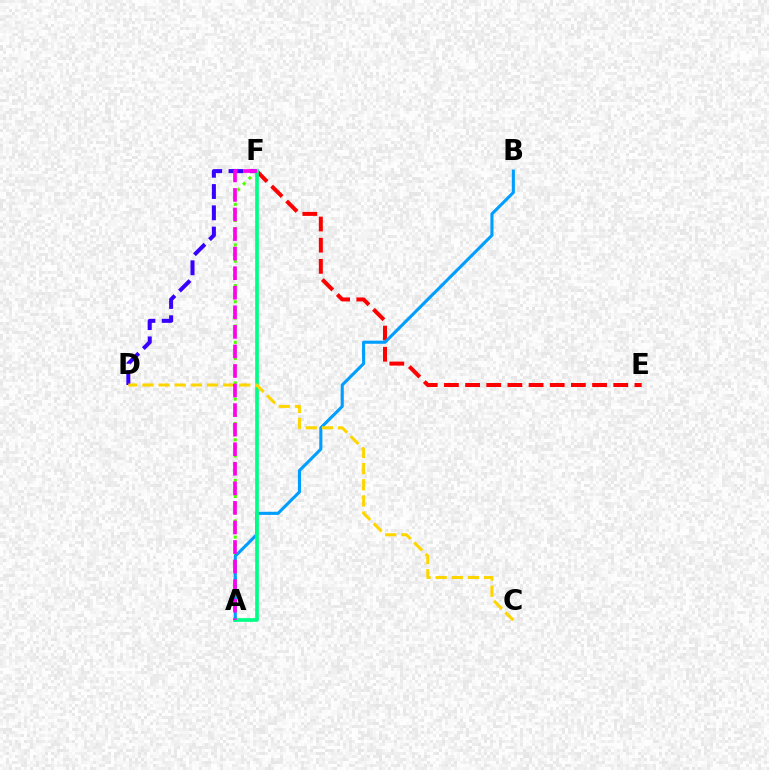{('E', 'F'): [{'color': '#ff0000', 'line_style': 'dashed', 'thickness': 2.87}], ('A', 'F'): [{'color': '#4fff00', 'line_style': 'dotted', 'thickness': 2.21}, {'color': '#00ff86', 'line_style': 'solid', 'thickness': 2.65}, {'color': '#ff00ed', 'line_style': 'dashed', 'thickness': 2.66}], ('A', 'B'): [{'color': '#009eff', 'line_style': 'solid', 'thickness': 2.22}], ('D', 'F'): [{'color': '#3700ff', 'line_style': 'dashed', 'thickness': 2.89}], ('C', 'D'): [{'color': '#ffd500', 'line_style': 'dashed', 'thickness': 2.19}]}